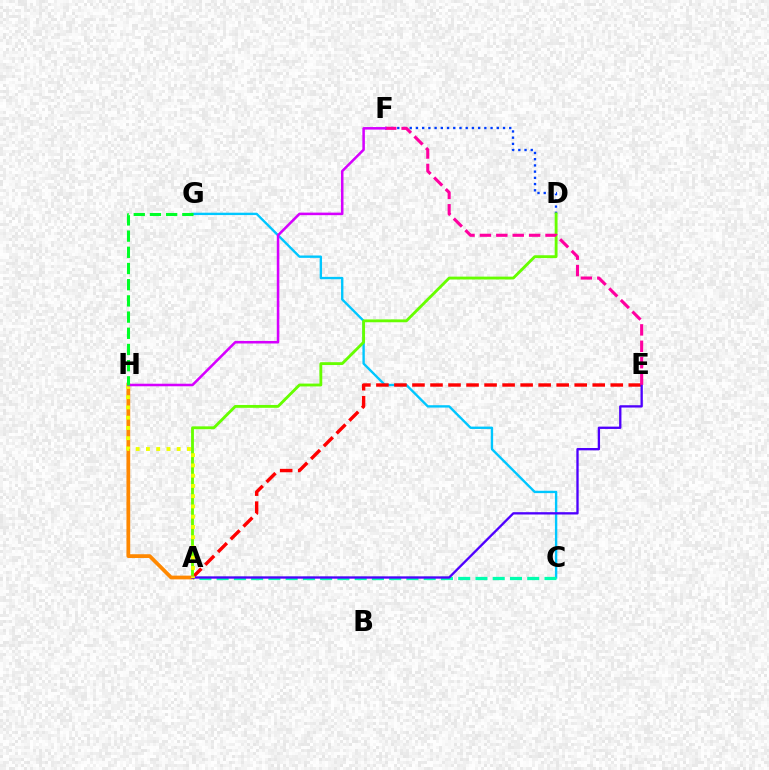{('C', 'G'): [{'color': '#00c7ff', 'line_style': 'solid', 'thickness': 1.71}], ('A', 'E'): [{'color': '#ff0000', 'line_style': 'dashed', 'thickness': 2.45}, {'color': '#4f00ff', 'line_style': 'solid', 'thickness': 1.67}], ('D', 'F'): [{'color': '#003fff', 'line_style': 'dotted', 'thickness': 1.69}], ('A', 'D'): [{'color': '#66ff00', 'line_style': 'solid', 'thickness': 2.05}], ('A', 'C'): [{'color': '#00ffaf', 'line_style': 'dashed', 'thickness': 2.34}], ('A', 'H'): [{'color': '#ff8800', 'line_style': 'solid', 'thickness': 2.7}, {'color': '#eeff00', 'line_style': 'dotted', 'thickness': 2.78}], ('E', 'F'): [{'color': '#ff00a0', 'line_style': 'dashed', 'thickness': 2.23}], ('F', 'H'): [{'color': '#d600ff', 'line_style': 'solid', 'thickness': 1.83}], ('G', 'H'): [{'color': '#00ff27', 'line_style': 'dashed', 'thickness': 2.2}]}